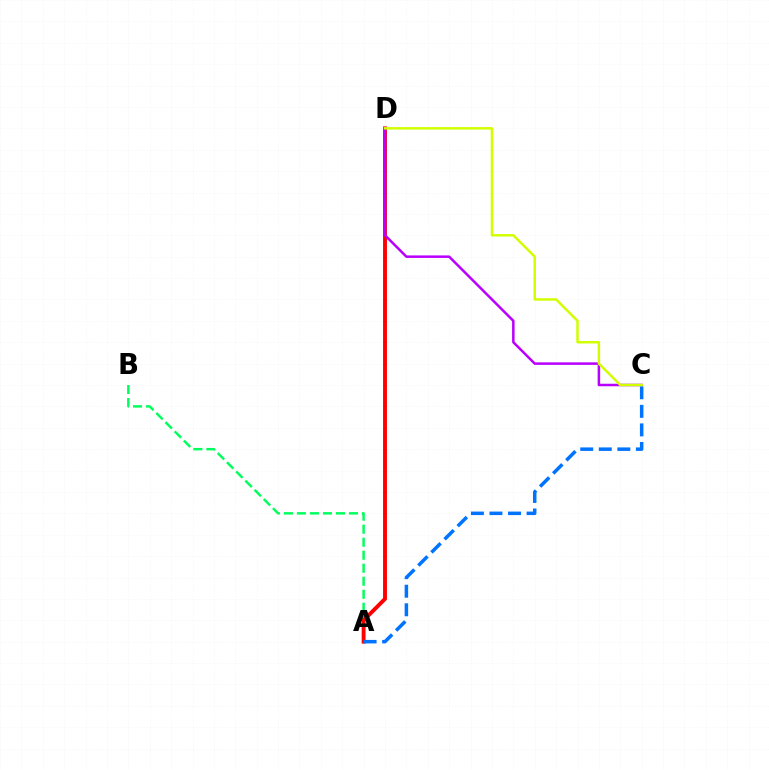{('A', 'B'): [{'color': '#00ff5c', 'line_style': 'dashed', 'thickness': 1.77}], ('A', 'D'): [{'color': '#ff0000', 'line_style': 'solid', 'thickness': 2.8}], ('C', 'D'): [{'color': '#b900ff', 'line_style': 'solid', 'thickness': 1.81}, {'color': '#d1ff00', 'line_style': 'solid', 'thickness': 1.79}], ('A', 'C'): [{'color': '#0074ff', 'line_style': 'dashed', 'thickness': 2.52}]}